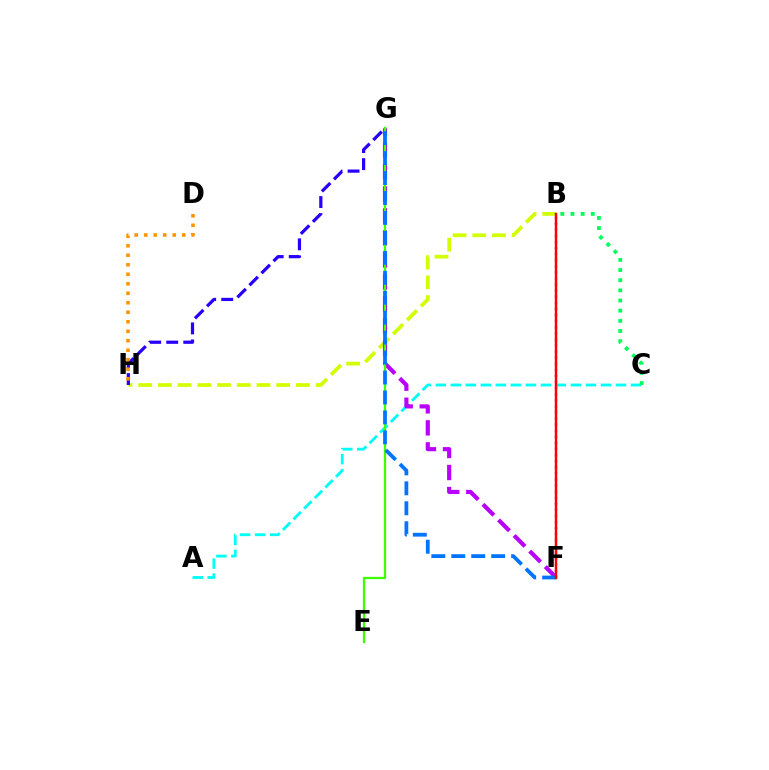{('B', 'H'): [{'color': '#d1ff00', 'line_style': 'dashed', 'thickness': 2.68}], ('A', 'C'): [{'color': '#00fff6', 'line_style': 'dashed', 'thickness': 2.04}], ('B', 'C'): [{'color': '#00ff5c', 'line_style': 'dotted', 'thickness': 2.76}], ('F', 'G'): [{'color': '#b900ff', 'line_style': 'dashed', 'thickness': 2.99}, {'color': '#0074ff', 'line_style': 'dashed', 'thickness': 2.71}], ('B', 'F'): [{'color': '#ff00ac', 'line_style': 'dotted', 'thickness': 1.65}, {'color': '#ff0000', 'line_style': 'solid', 'thickness': 1.77}], ('E', 'G'): [{'color': '#3dff00', 'line_style': 'solid', 'thickness': 1.64}], ('G', 'H'): [{'color': '#2500ff', 'line_style': 'dashed', 'thickness': 2.32}], ('D', 'H'): [{'color': '#ff9400', 'line_style': 'dotted', 'thickness': 2.58}]}